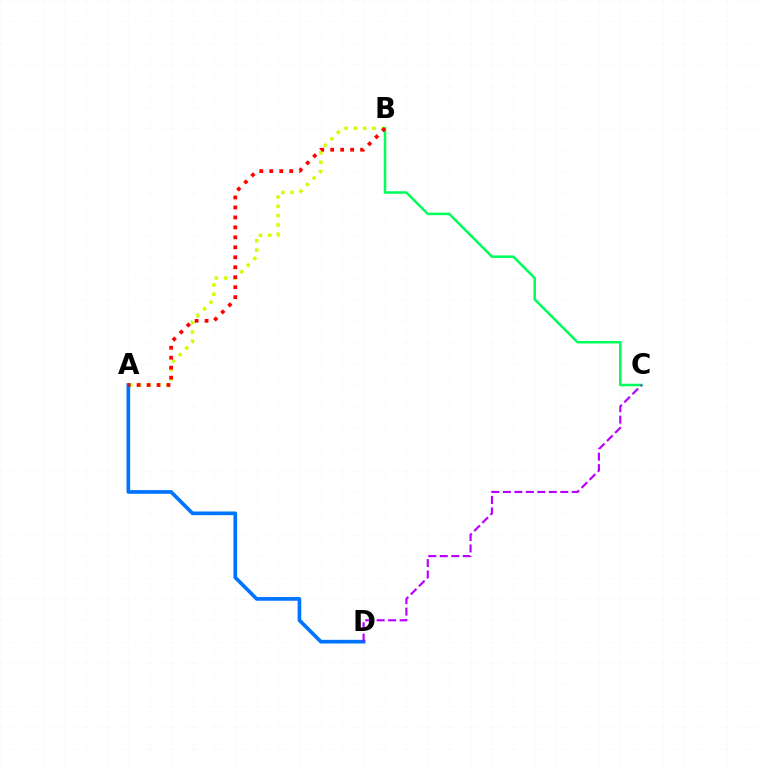{('A', 'B'): [{'color': '#d1ff00', 'line_style': 'dotted', 'thickness': 2.53}, {'color': '#ff0000', 'line_style': 'dotted', 'thickness': 2.71}], ('B', 'C'): [{'color': '#00ff5c', 'line_style': 'solid', 'thickness': 1.82}], ('A', 'D'): [{'color': '#0074ff', 'line_style': 'solid', 'thickness': 2.65}], ('C', 'D'): [{'color': '#b900ff', 'line_style': 'dashed', 'thickness': 1.56}]}